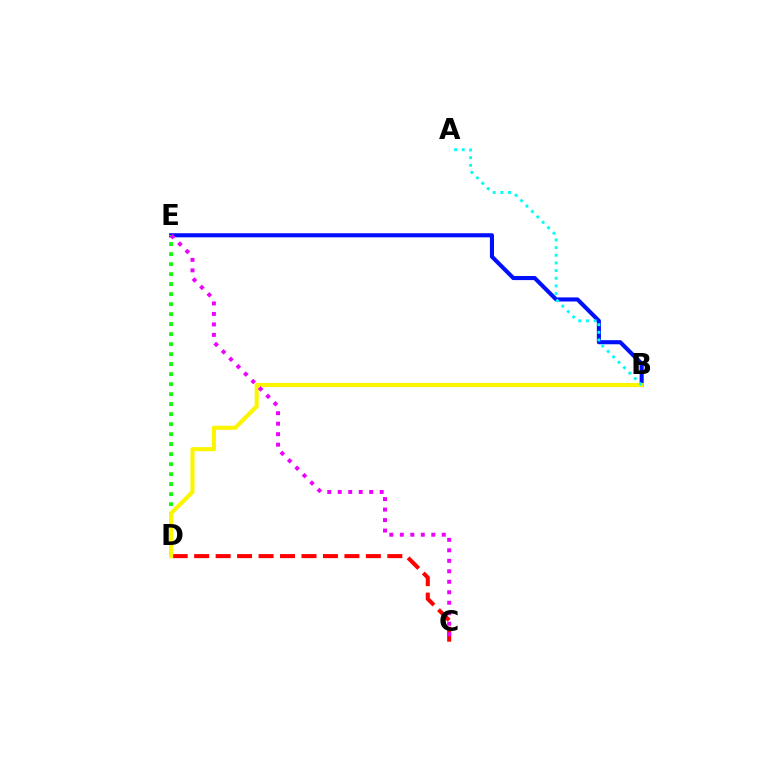{('B', 'E'): [{'color': '#0010ff', 'line_style': 'solid', 'thickness': 2.95}], ('D', 'E'): [{'color': '#08ff00', 'line_style': 'dotted', 'thickness': 2.72}], ('C', 'D'): [{'color': '#ff0000', 'line_style': 'dashed', 'thickness': 2.92}], ('B', 'D'): [{'color': '#fcf500', 'line_style': 'solid', 'thickness': 2.97}], ('A', 'B'): [{'color': '#00fff6', 'line_style': 'dotted', 'thickness': 2.08}], ('C', 'E'): [{'color': '#ee00ff', 'line_style': 'dotted', 'thickness': 2.85}]}